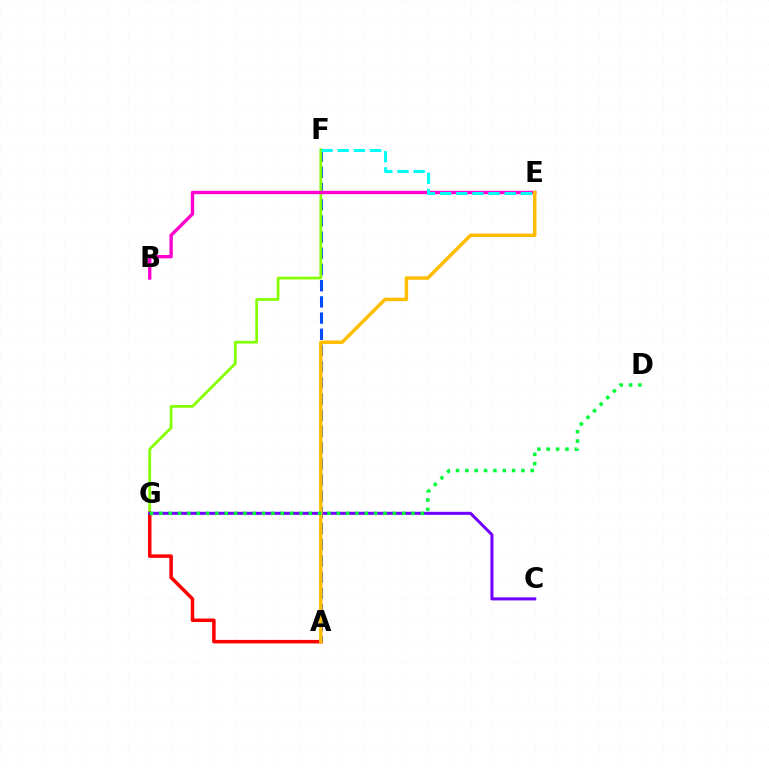{('A', 'F'): [{'color': '#004bff', 'line_style': 'dashed', 'thickness': 2.2}], ('F', 'G'): [{'color': '#84ff00', 'line_style': 'solid', 'thickness': 1.97}], ('A', 'G'): [{'color': '#ff0000', 'line_style': 'solid', 'thickness': 2.53}], ('B', 'E'): [{'color': '#ff00cf', 'line_style': 'solid', 'thickness': 2.42}], ('C', 'G'): [{'color': '#7200ff', 'line_style': 'solid', 'thickness': 2.19}], ('E', 'F'): [{'color': '#00fff6', 'line_style': 'dashed', 'thickness': 2.19}], ('A', 'E'): [{'color': '#ffbd00', 'line_style': 'solid', 'thickness': 2.51}], ('D', 'G'): [{'color': '#00ff39', 'line_style': 'dotted', 'thickness': 2.54}]}